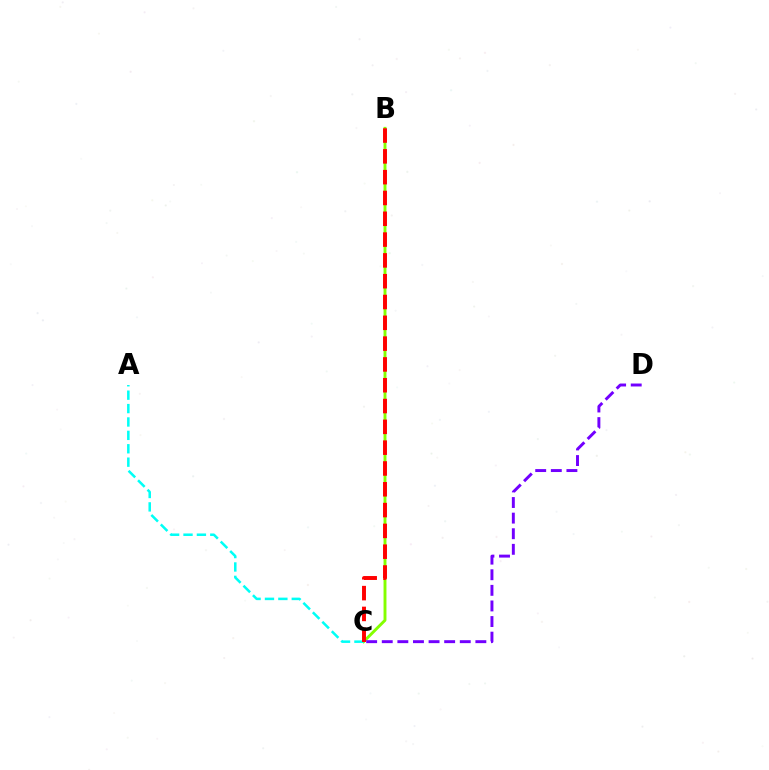{('B', 'C'): [{'color': '#84ff00', 'line_style': 'solid', 'thickness': 2.1}, {'color': '#ff0000', 'line_style': 'dashed', 'thickness': 2.83}], ('A', 'C'): [{'color': '#00fff6', 'line_style': 'dashed', 'thickness': 1.82}], ('C', 'D'): [{'color': '#7200ff', 'line_style': 'dashed', 'thickness': 2.12}]}